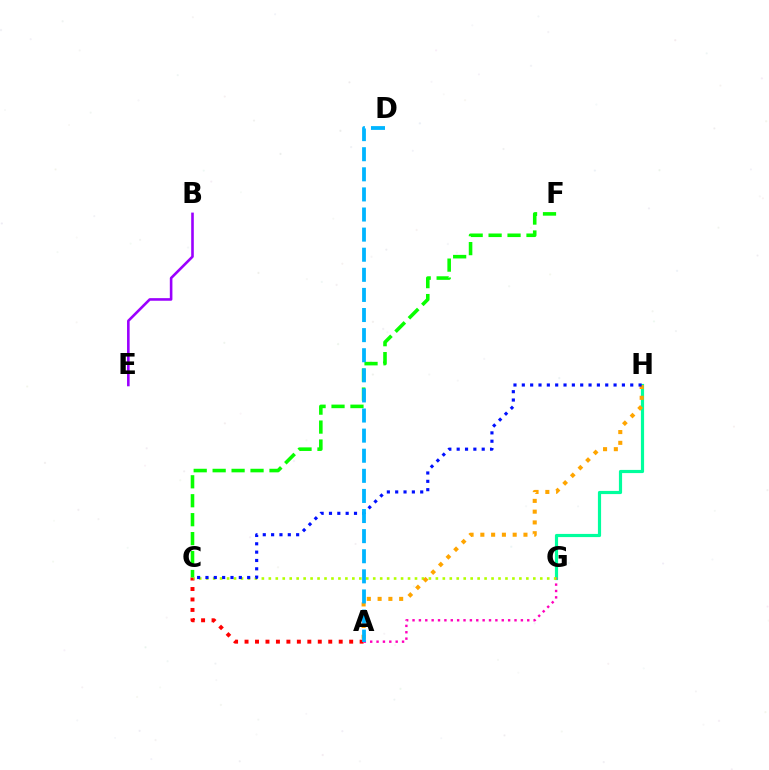{('A', 'C'): [{'color': '#ff0000', 'line_style': 'dotted', 'thickness': 2.84}], ('B', 'E'): [{'color': '#9b00ff', 'line_style': 'solid', 'thickness': 1.87}], ('G', 'H'): [{'color': '#00ff9d', 'line_style': 'solid', 'thickness': 2.28}], ('A', 'G'): [{'color': '#ff00bd', 'line_style': 'dotted', 'thickness': 1.73}], ('C', 'F'): [{'color': '#08ff00', 'line_style': 'dashed', 'thickness': 2.57}], ('C', 'G'): [{'color': '#b3ff00', 'line_style': 'dotted', 'thickness': 1.89}], ('A', 'H'): [{'color': '#ffa500', 'line_style': 'dotted', 'thickness': 2.93}], ('C', 'H'): [{'color': '#0010ff', 'line_style': 'dotted', 'thickness': 2.27}], ('A', 'D'): [{'color': '#00b5ff', 'line_style': 'dashed', 'thickness': 2.73}]}